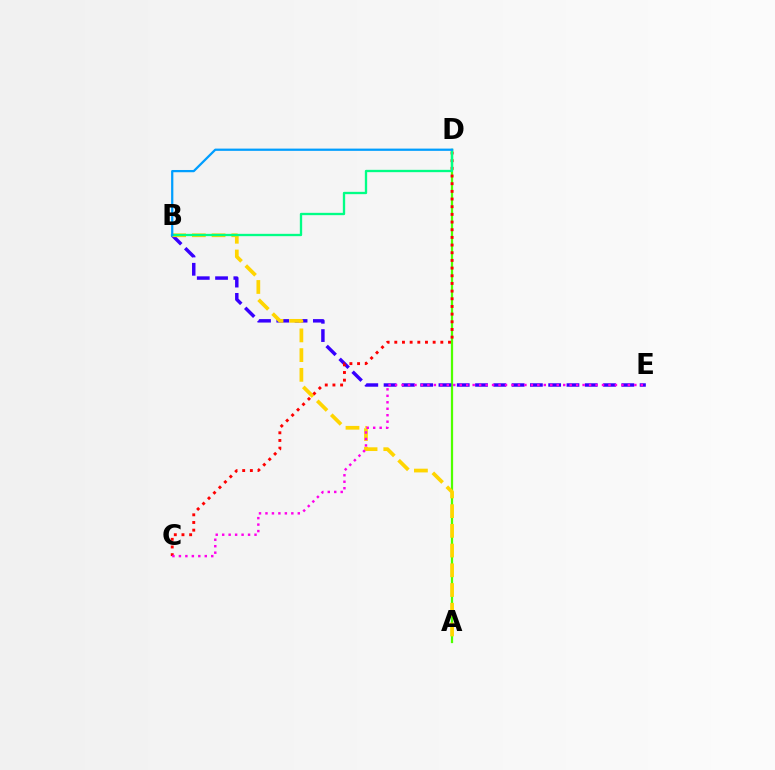{('A', 'D'): [{'color': '#4fff00', 'line_style': 'solid', 'thickness': 1.62}], ('B', 'E'): [{'color': '#3700ff', 'line_style': 'dashed', 'thickness': 2.48}], ('A', 'B'): [{'color': '#ffd500', 'line_style': 'dashed', 'thickness': 2.68}], ('C', 'D'): [{'color': '#ff0000', 'line_style': 'dotted', 'thickness': 2.08}], ('B', 'D'): [{'color': '#00ff86', 'line_style': 'solid', 'thickness': 1.68}, {'color': '#009eff', 'line_style': 'solid', 'thickness': 1.62}], ('C', 'E'): [{'color': '#ff00ed', 'line_style': 'dotted', 'thickness': 1.76}]}